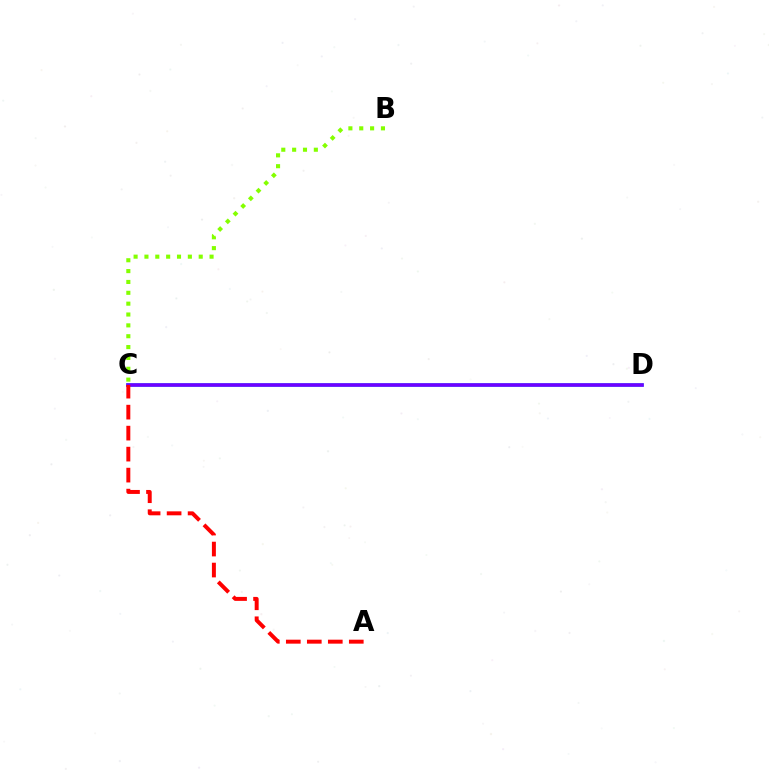{('C', 'D'): [{'color': '#00fff6', 'line_style': 'solid', 'thickness': 2.56}, {'color': '#7200ff', 'line_style': 'solid', 'thickness': 2.62}], ('B', 'C'): [{'color': '#84ff00', 'line_style': 'dotted', 'thickness': 2.95}], ('A', 'C'): [{'color': '#ff0000', 'line_style': 'dashed', 'thickness': 2.85}]}